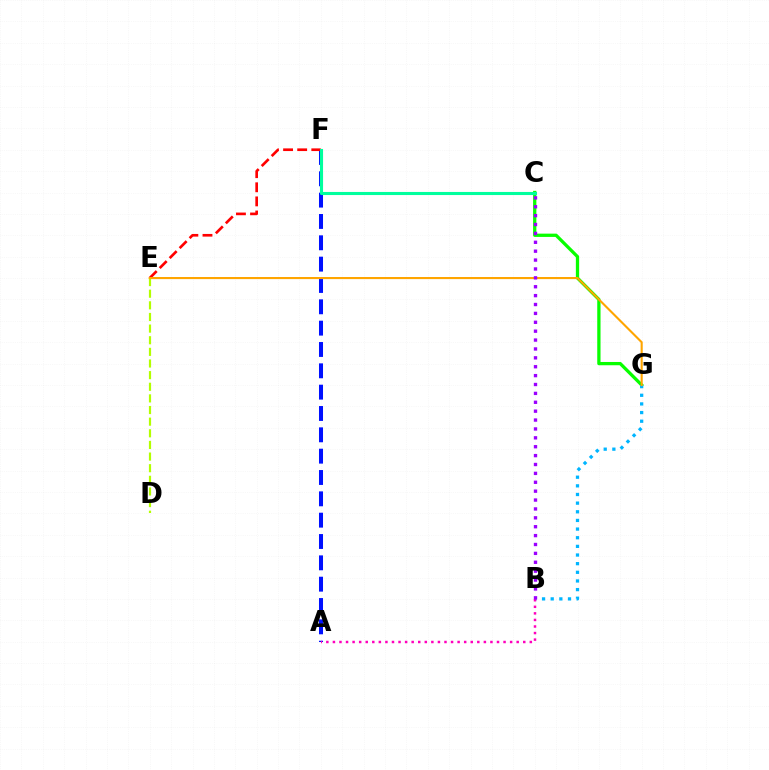{('A', 'F'): [{'color': '#0010ff', 'line_style': 'dashed', 'thickness': 2.9}], ('C', 'G'): [{'color': '#08ff00', 'line_style': 'solid', 'thickness': 2.36}], ('B', 'G'): [{'color': '#00b5ff', 'line_style': 'dotted', 'thickness': 2.35}], ('E', 'F'): [{'color': '#ff0000', 'line_style': 'dashed', 'thickness': 1.92}], ('A', 'B'): [{'color': '#ff00bd', 'line_style': 'dotted', 'thickness': 1.78}], ('C', 'F'): [{'color': '#00ff9d', 'line_style': 'solid', 'thickness': 2.23}], ('D', 'E'): [{'color': '#b3ff00', 'line_style': 'dashed', 'thickness': 1.58}], ('E', 'G'): [{'color': '#ffa500', 'line_style': 'solid', 'thickness': 1.52}], ('B', 'C'): [{'color': '#9b00ff', 'line_style': 'dotted', 'thickness': 2.41}]}